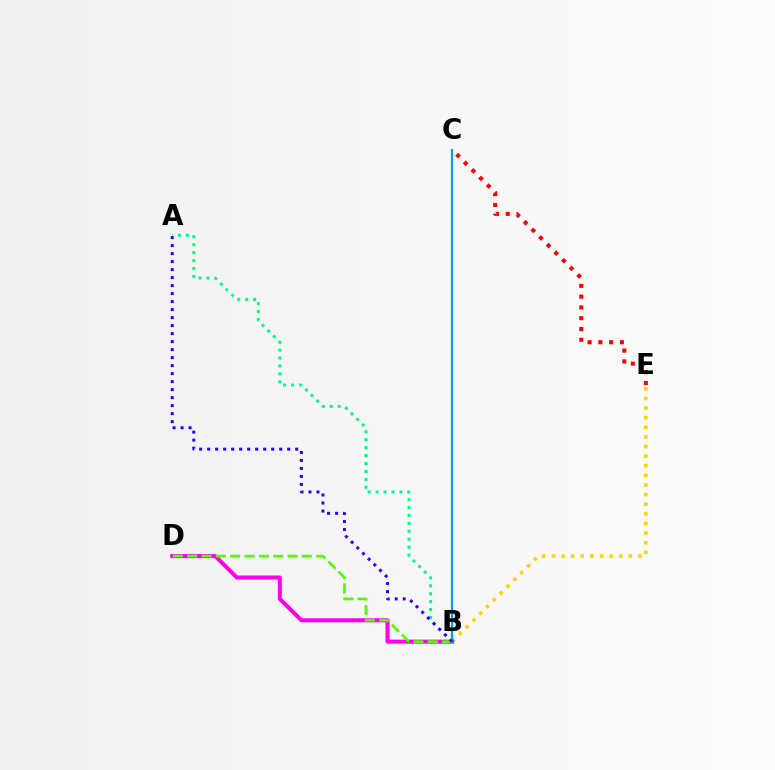{('B', 'E'): [{'color': '#ffd500', 'line_style': 'dotted', 'thickness': 2.61}], ('B', 'D'): [{'color': '#ff00ed', 'line_style': 'solid', 'thickness': 2.89}, {'color': '#4fff00', 'line_style': 'dashed', 'thickness': 1.95}], ('B', 'C'): [{'color': '#009eff', 'line_style': 'solid', 'thickness': 1.59}], ('A', 'B'): [{'color': '#00ff86', 'line_style': 'dotted', 'thickness': 2.15}, {'color': '#3700ff', 'line_style': 'dotted', 'thickness': 2.17}], ('C', 'E'): [{'color': '#ff0000', 'line_style': 'dotted', 'thickness': 2.93}]}